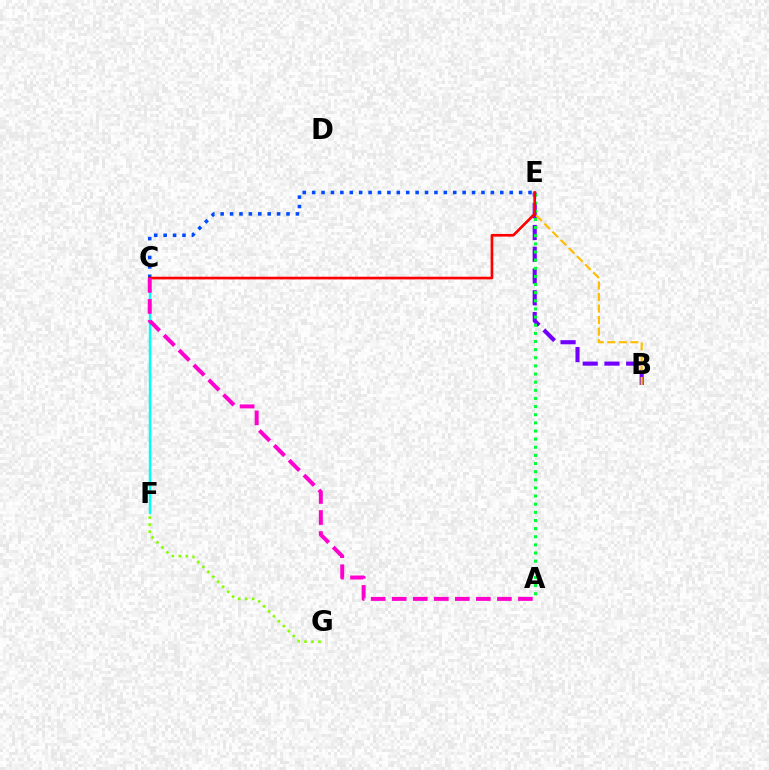{('B', 'E'): [{'color': '#7200ff', 'line_style': 'dashed', 'thickness': 2.96}, {'color': '#ffbd00', 'line_style': 'dashed', 'thickness': 1.56}], ('A', 'E'): [{'color': '#00ff39', 'line_style': 'dotted', 'thickness': 2.21}], ('C', 'F'): [{'color': '#00fff6', 'line_style': 'solid', 'thickness': 1.78}], ('C', 'E'): [{'color': '#004bff', 'line_style': 'dotted', 'thickness': 2.56}, {'color': '#ff0000', 'line_style': 'solid', 'thickness': 1.92}], ('F', 'G'): [{'color': '#84ff00', 'line_style': 'dotted', 'thickness': 1.9}], ('A', 'C'): [{'color': '#ff00cf', 'line_style': 'dashed', 'thickness': 2.86}]}